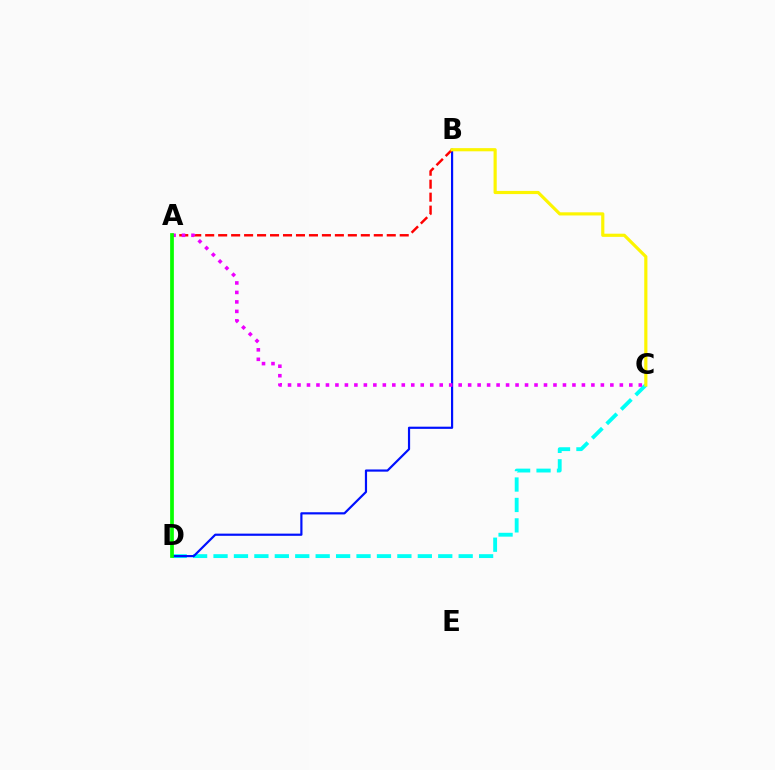{('C', 'D'): [{'color': '#00fff6', 'line_style': 'dashed', 'thickness': 2.78}], ('B', 'D'): [{'color': '#0010ff', 'line_style': 'solid', 'thickness': 1.57}], ('A', 'B'): [{'color': '#ff0000', 'line_style': 'dashed', 'thickness': 1.76}], ('A', 'C'): [{'color': '#ee00ff', 'line_style': 'dotted', 'thickness': 2.58}], ('A', 'D'): [{'color': '#08ff00', 'line_style': 'solid', 'thickness': 2.69}], ('B', 'C'): [{'color': '#fcf500', 'line_style': 'solid', 'thickness': 2.28}]}